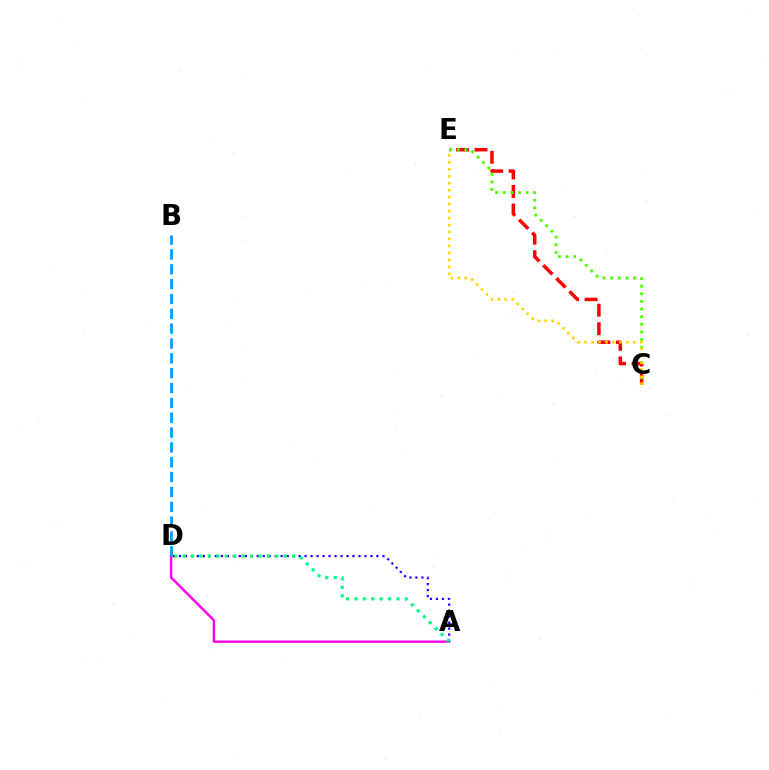{('A', 'D'): [{'color': '#ff00ed', 'line_style': 'solid', 'thickness': 1.71}, {'color': '#3700ff', 'line_style': 'dotted', 'thickness': 1.63}, {'color': '#00ff86', 'line_style': 'dotted', 'thickness': 2.29}], ('C', 'E'): [{'color': '#ff0000', 'line_style': 'dashed', 'thickness': 2.52}, {'color': '#4fff00', 'line_style': 'dotted', 'thickness': 2.07}, {'color': '#ffd500', 'line_style': 'dotted', 'thickness': 1.89}], ('B', 'D'): [{'color': '#009eff', 'line_style': 'dashed', 'thickness': 2.02}]}